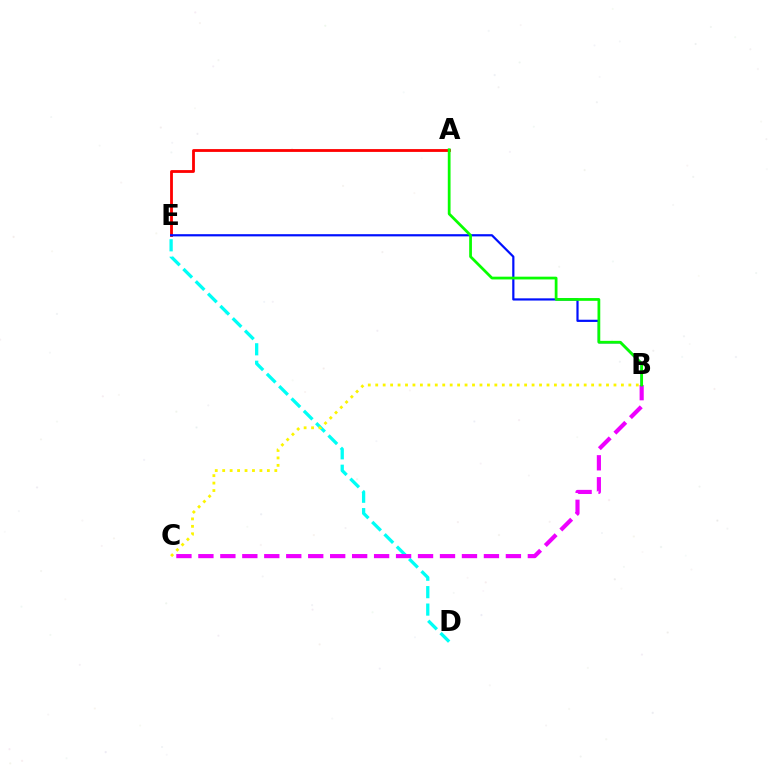{('D', 'E'): [{'color': '#00fff6', 'line_style': 'dashed', 'thickness': 2.37}], ('B', 'C'): [{'color': '#ee00ff', 'line_style': 'dashed', 'thickness': 2.98}, {'color': '#fcf500', 'line_style': 'dotted', 'thickness': 2.02}], ('A', 'E'): [{'color': '#ff0000', 'line_style': 'solid', 'thickness': 2.03}], ('B', 'E'): [{'color': '#0010ff', 'line_style': 'solid', 'thickness': 1.59}], ('A', 'B'): [{'color': '#08ff00', 'line_style': 'solid', 'thickness': 1.98}]}